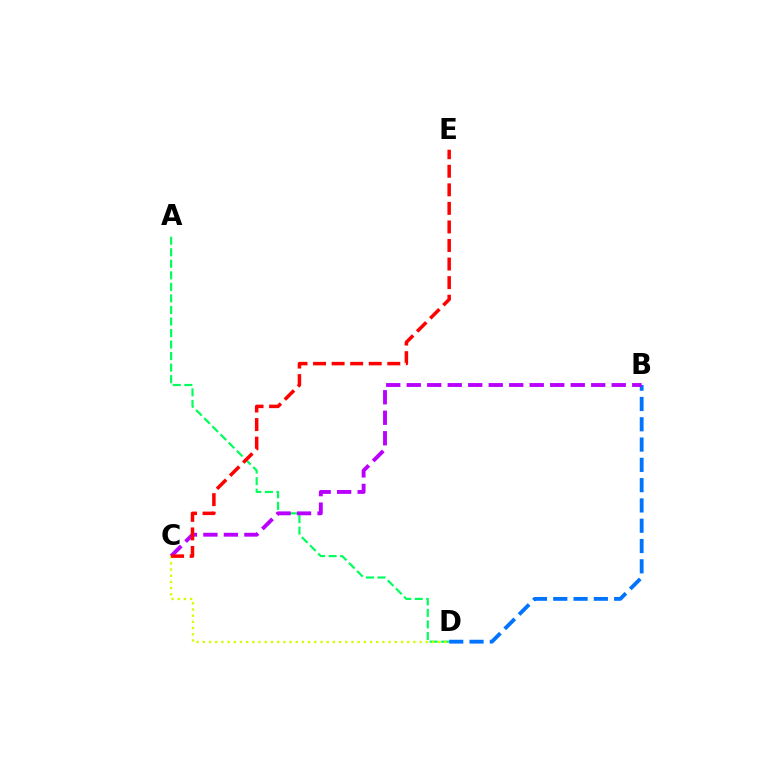{('A', 'D'): [{'color': '#00ff5c', 'line_style': 'dashed', 'thickness': 1.57}], ('B', 'D'): [{'color': '#0074ff', 'line_style': 'dashed', 'thickness': 2.76}], ('B', 'C'): [{'color': '#b900ff', 'line_style': 'dashed', 'thickness': 2.78}], ('C', 'D'): [{'color': '#d1ff00', 'line_style': 'dotted', 'thickness': 1.68}], ('C', 'E'): [{'color': '#ff0000', 'line_style': 'dashed', 'thickness': 2.52}]}